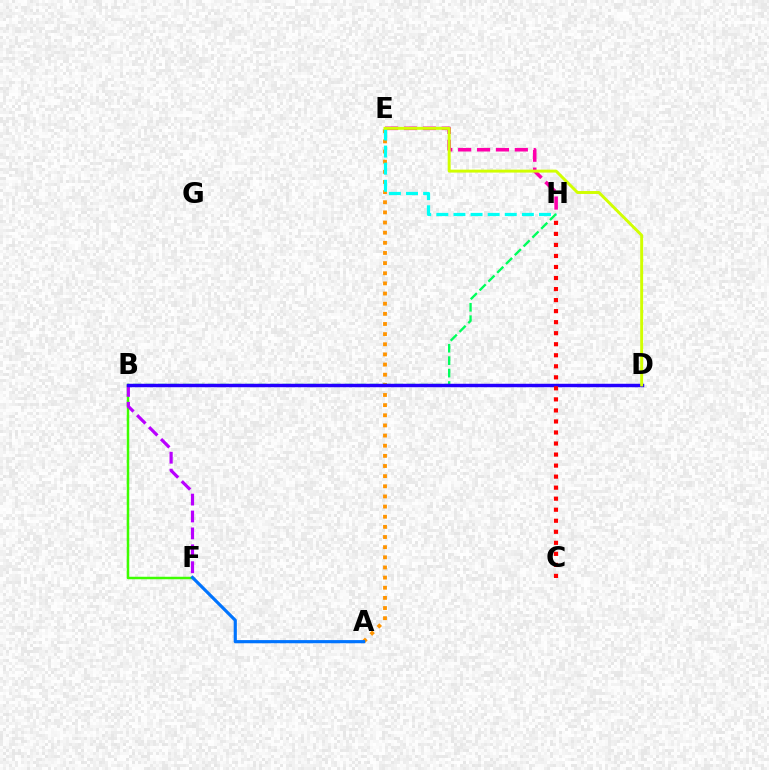{('B', 'F'): [{'color': '#3dff00', 'line_style': 'solid', 'thickness': 1.78}, {'color': '#b900ff', 'line_style': 'dashed', 'thickness': 2.3}], ('E', 'H'): [{'color': '#ff00ac', 'line_style': 'dashed', 'thickness': 2.57}, {'color': '#00fff6', 'line_style': 'dashed', 'thickness': 2.32}], ('A', 'E'): [{'color': '#ff9400', 'line_style': 'dotted', 'thickness': 2.76}], ('A', 'F'): [{'color': '#0074ff', 'line_style': 'solid', 'thickness': 2.27}], ('B', 'H'): [{'color': '#00ff5c', 'line_style': 'dashed', 'thickness': 1.69}], ('B', 'D'): [{'color': '#2500ff', 'line_style': 'solid', 'thickness': 2.49}], ('C', 'H'): [{'color': '#ff0000', 'line_style': 'dotted', 'thickness': 3.0}], ('D', 'E'): [{'color': '#d1ff00', 'line_style': 'solid', 'thickness': 2.12}]}